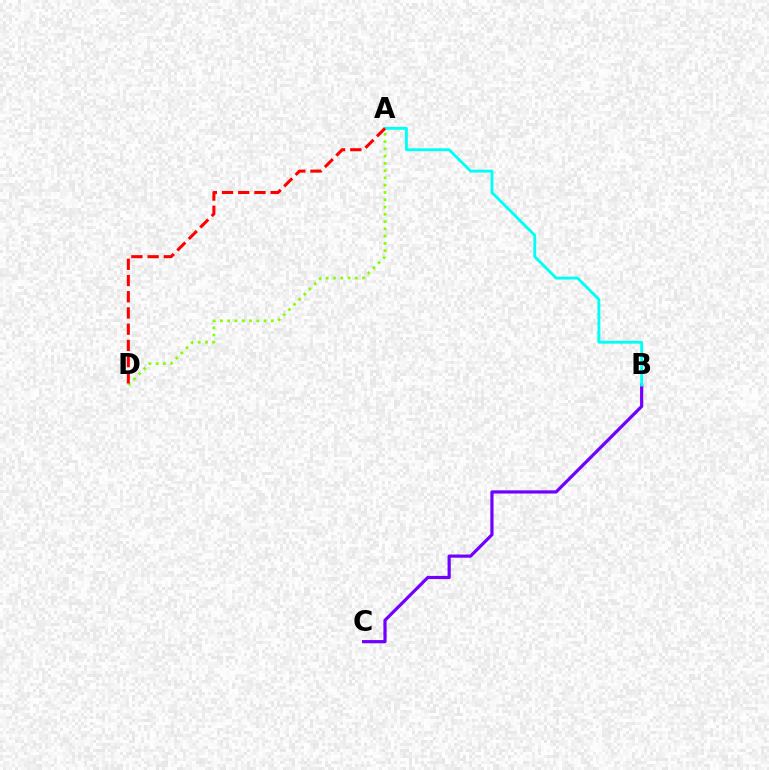{('B', 'C'): [{'color': '#7200ff', 'line_style': 'solid', 'thickness': 2.3}], ('A', 'B'): [{'color': '#00fff6', 'line_style': 'solid', 'thickness': 2.06}], ('A', 'D'): [{'color': '#84ff00', 'line_style': 'dotted', 'thickness': 1.97}, {'color': '#ff0000', 'line_style': 'dashed', 'thickness': 2.2}]}